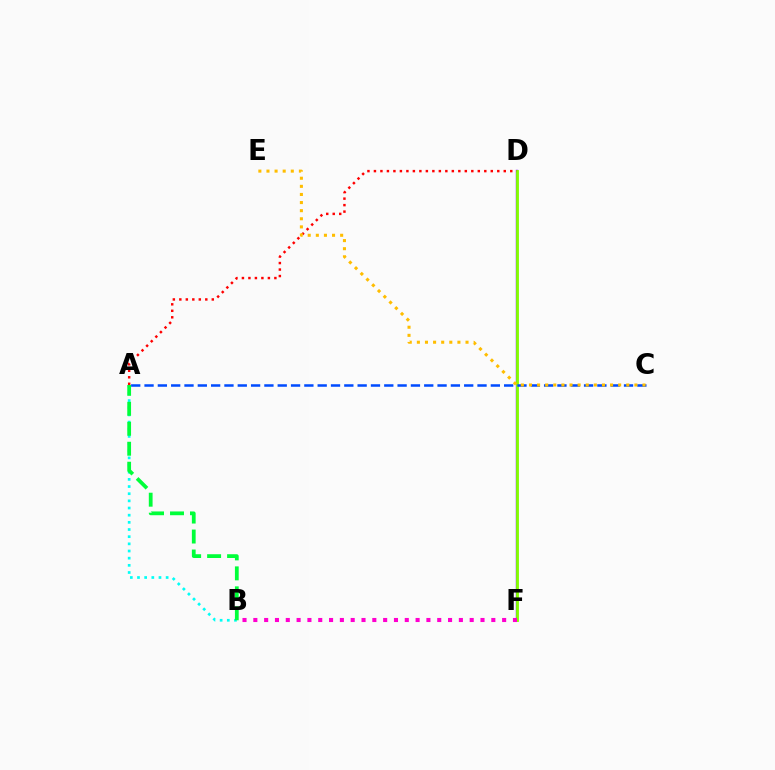{('D', 'F'): [{'color': '#7200ff', 'line_style': 'solid', 'thickness': 1.72}, {'color': '#84ff00', 'line_style': 'solid', 'thickness': 2.03}], ('A', 'D'): [{'color': '#ff0000', 'line_style': 'dotted', 'thickness': 1.76}], ('A', 'C'): [{'color': '#004bff', 'line_style': 'dashed', 'thickness': 1.81}], ('A', 'B'): [{'color': '#00fff6', 'line_style': 'dotted', 'thickness': 1.95}, {'color': '#00ff39', 'line_style': 'dashed', 'thickness': 2.71}], ('B', 'F'): [{'color': '#ff00cf', 'line_style': 'dotted', 'thickness': 2.94}], ('C', 'E'): [{'color': '#ffbd00', 'line_style': 'dotted', 'thickness': 2.2}]}